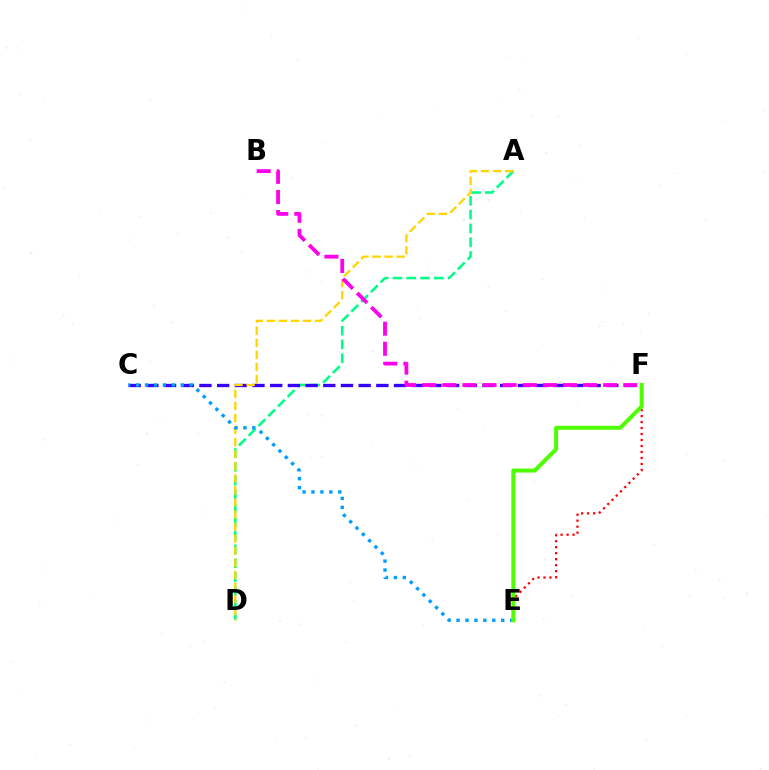{('A', 'D'): [{'color': '#00ff86', 'line_style': 'dashed', 'thickness': 1.87}, {'color': '#ffd500', 'line_style': 'dashed', 'thickness': 1.64}], ('E', 'F'): [{'color': '#ff0000', 'line_style': 'dotted', 'thickness': 1.63}, {'color': '#4fff00', 'line_style': 'solid', 'thickness': 2.89}], ('C', 'F'): [{'color': '#3700ff', 'line_style': 'dashed', 'thickness': 2.4}], ('C', 'E'): [{'color': '#009eff', 'line_style': 'dotted', 'thickness': 2.43}], ('B', 'F'): [{'color': '#ff00ed', 'line_style': 'dashed', 'thickness': 2.73}]}